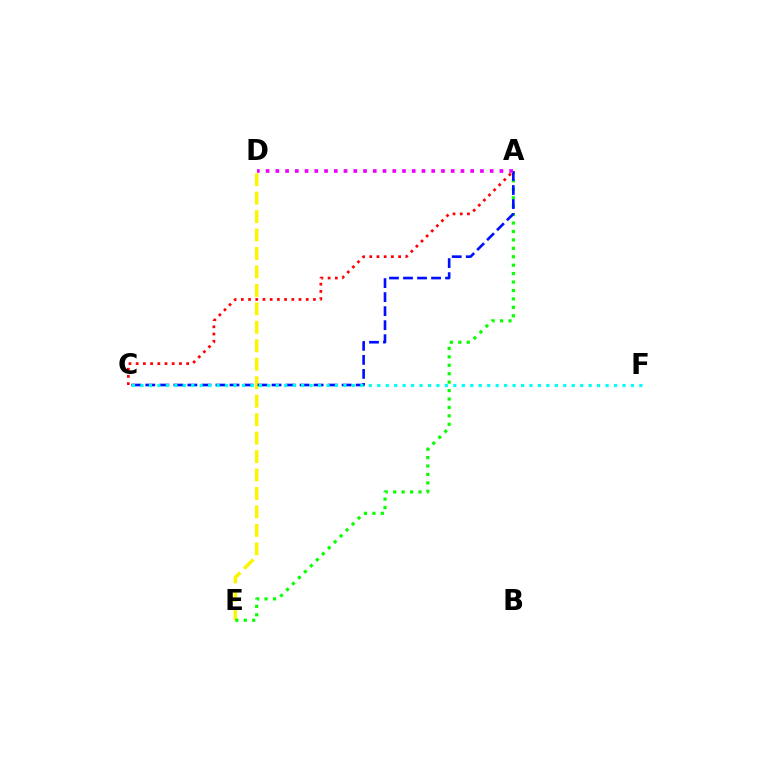{('D', 'E'): [{'color': '#fcf500', 'line_style': 'dashed', 'thickness': 2.51}], ('A', 'E'): [{'color': '#08ff00', 'line_style': 'dotted', 'thickness': 2.29}], ('A', 'C'): [{'color': '#0010ff', 'line_style': 'dashed', 'thickness': 1.91}, {'color': '#ff0000', 'line_style': 'dotted', 'thickness': 1.96}], ('C', 'F'): [{'color': '#00fff6', 'line_style': 'dotted', 'thickness': 2.3}], ('A', 'D'): [{'color': '#ee00ff', 'line_style': 'dotted', 'thickness': 2.65}]}